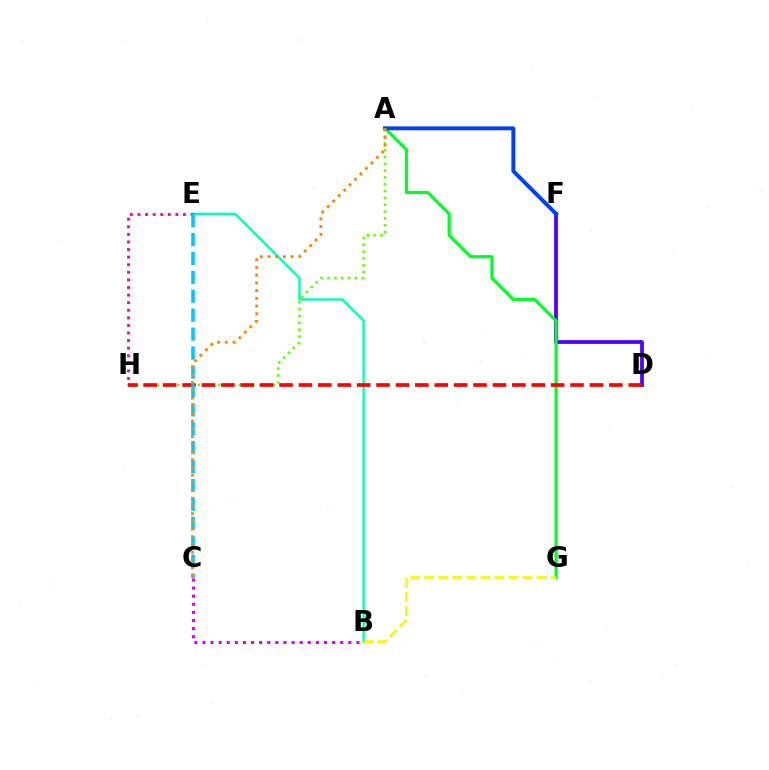{('D', 'F'): [{'color': '#4f00ff', 'line_style': 'solid', 'thickness': 2.72}], ('A', 'G'): [{'color': '#00ff27', 'line_style': 'solid', 'thickness': 2.27}], ('B', 'E'): [{'color': '#00ffaf', 'line_style': 'solid', 'thickness': 1.67}], ('E', 'H'): [{'color': '#ff00a0', 'line_style': 'dotted', 'thickness': 2.06}], ('A', 'F'): [{'color': '#003fff', 'line_style': 'solid', 'thickness': 2.81}], ('B', 'C'): [{'color': '#d600ff', 'line_style': 'dotted', 'thickness': 2.2}], ('A', 'H'): [{'color': '#66ff00', 'line_style': 'dotted', 'thickness': 1.86}], ('D', 'H'): [{'color': '#ff0000', 'line_style': 'dashed', 'thickness': 2.64}], ('C', 'E'): [{'color': '#00c7ff', 'line_style': 'dashed', 'thickness': 2.57}], ('B', 'G'): [{'color': '#eeff00', 'line_style': 'dashed', 'thickness': 1.91}], ('A', 'C'): [{'color': '#ff8800', 'line_style': 'dotted', 'thickness': 2.1}]}